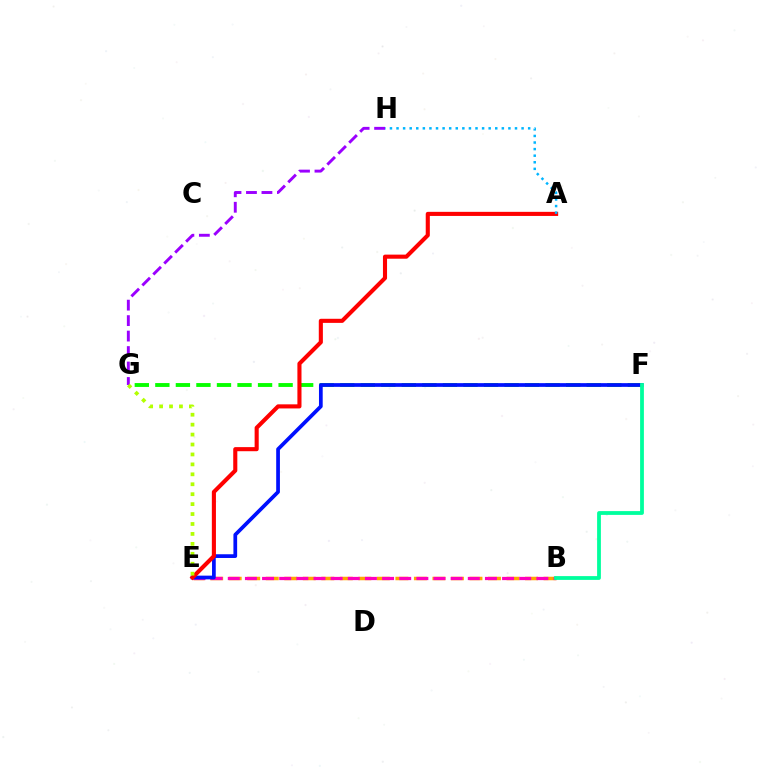{('F', 'G'): [{'color': '#08ff00', 'line_style': 'dashed', 'thickness': 2.79}], ('B', 'E'): [{'color': '#ffa500', 'line_style': 'dashed', 'thickness': 2.52}, {'color': '#ff00bd', 'line_style': 'dashed', 'thickness': 2.33}], ('E', 'F'): [{'color': '#0010ff', 'line_style': 'solid', 'thickness': 2.68}], ('A', 'E'): [{'color': '#ff0000', 'line_style': 'solid', 'thickness': 2.95}], ('B', 'F'): [{'color': '#00ff9d', 'line_style': 'solid', 'thickness': 2.73}], ('G', 'H'): [{'color': '#9b00ff', 'line_style': 'dashed', 'thickness': 2.1}], ('A', 'H'): [{'color': '#00b5ff', 'line_style': 'dotted', 'thickness': 1.79}], ('E', 'G'): [{'color': '#b3ff00', 'line_style': 'dotted', 'thickness': 2.7}]}